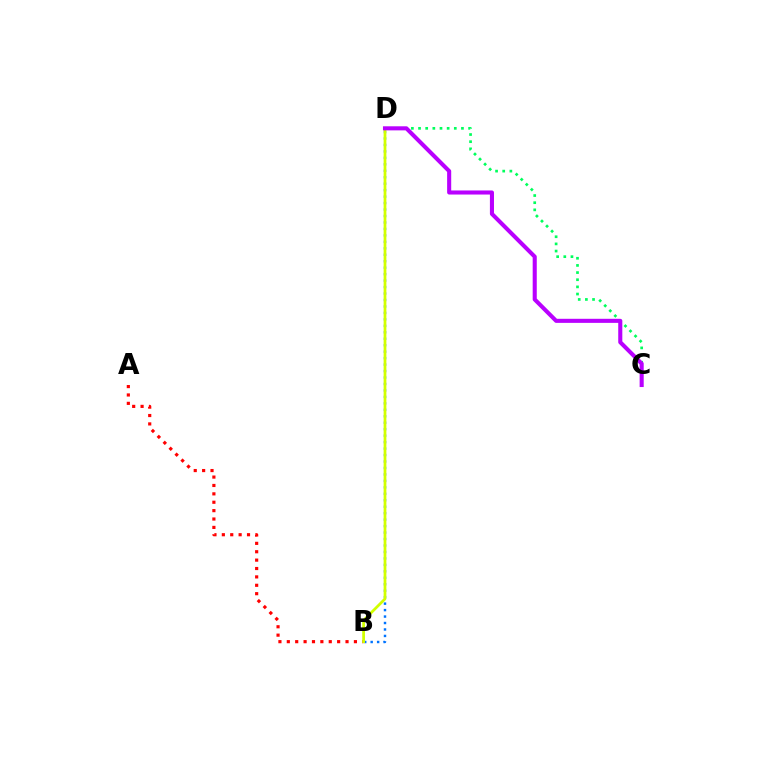{('B', 'D'): [{'color': '#0074ff', 'line_style': 'dotted', 'thickness': 1.76}, {'color': '#d1ff00', 'line_style': 'solid', 'thickness': 1.98}], ('C', 'D'): [{'color': '#00ff5c', 'line_style': 'dotted', 'thickness': 1.94}, {'color': '#b900ff', 'line_style': 'solid', 'thickness': 2.94}], ('A', 'B'): [{'color': '#ff0000', 'line_style': 'dotted', 'thickness': 2.28}]}